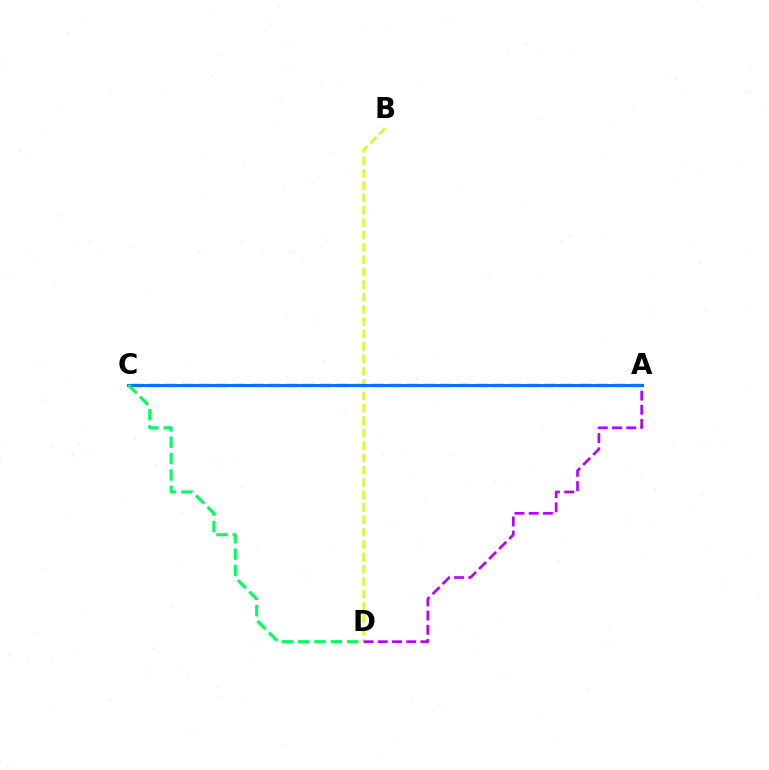{('A', 'C'): [{'color': '#ff0000', 'line_style': 'dashed', 'thickness': 2.34}, {'color': '#0074ff', 'line_style': 'solid', 'thickness': 2.19}], ('B', 'D'): [{'color': '#d1ff00', 'line_style': 'dashed', 'thickness': 1.68}], ('A', 'D'): [{'color': '#b900ff', 'line_style': 'dashed', 'thickness': 1.93}], ('C', 'D'): [{'color': '#00ff5c', 'line_style': 'dashed', 'thickness': 2.22}]}